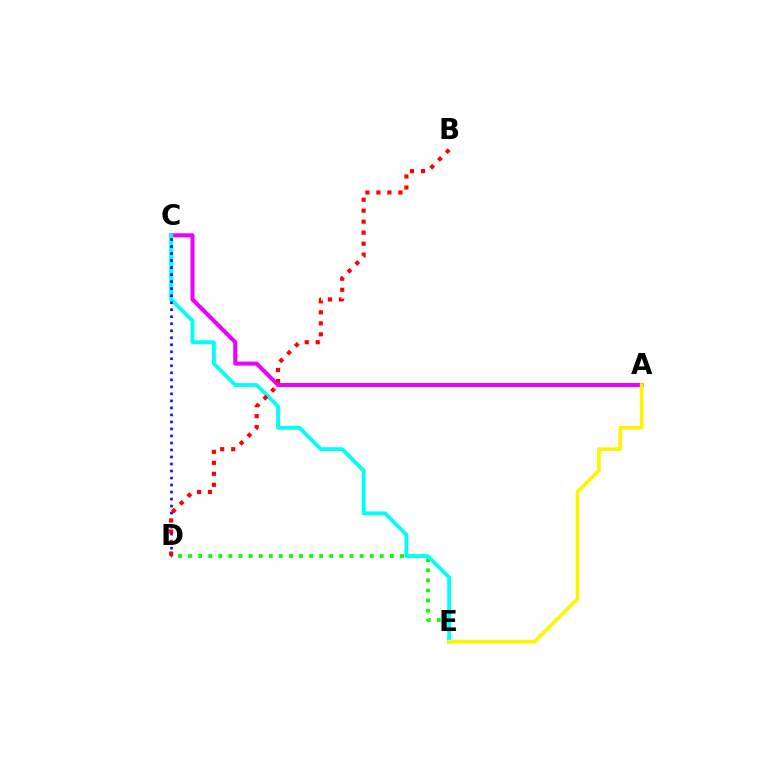{('A', 'C'): [{'color': '#ee00ff', 'line_style': 'solid', 'thickness': 2.91}], ('D', 'E'): [{'color': '#08ff00', 'line_style': 'dotted', 'thickness': 2.74}], ('C', 'E'): [{'color': '#00fff6', 'line_style': 'solid', 'thickness': 2.77}], ('C', 'D'): [{'color': '#0010ff', 'line_style': 'dotted', 'thickness': 1.91}], ('A', 'E'): [{'color': '#fcf500', 'line_style': 'solid', 'thickness': 2.64}], ('B', 'D'): [{'color': '#ff0000', 'line_style': 'dotted', 'thickness': 2.99}]}